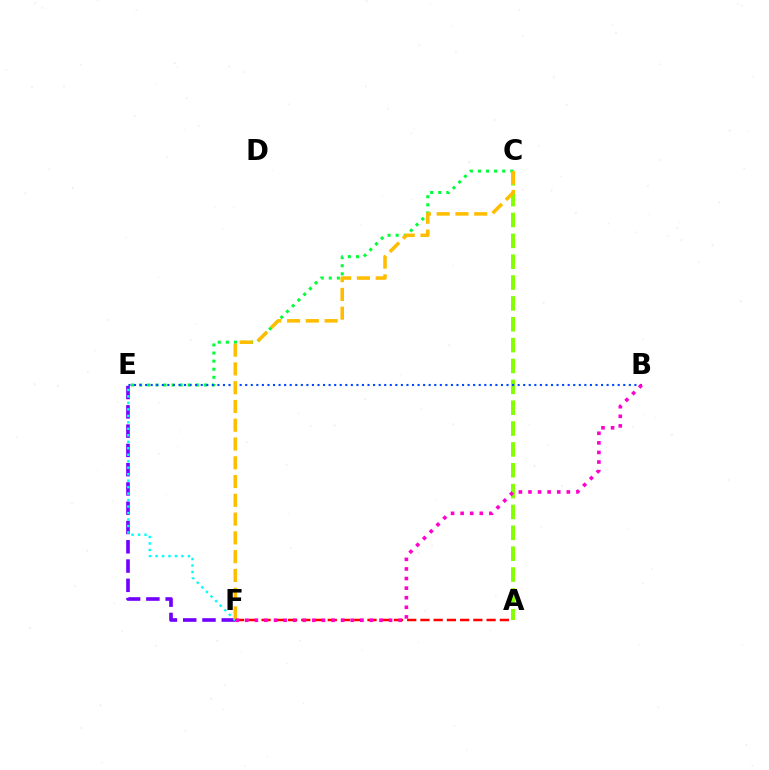{('E', 'F'): [{'color': '#7200ff', 'line_style': 'dashed', 'thickness': 2.62}, {'color': '#00fff6', 'line_style': 'dotted', 'thickness': 1.76}], ('C', 'E'): [{'color': '#00ff39', 'line_style': 'dotted', 'thickness': 2.2}], ('A', 'C'): [{'color': '#84ff00', 'line_style': 'dashed', 'thickness': 2.83}], ('A', 'F'): [{'color': '#ff0000', 'line_style': 'dashed', 'thickness': 1.8}], ('B', 'E'): [{'color': '#004bff', 'line_style': 'dotted', 'thickness': 1.51}], ('C', 'F'): [{'color': '#ffbd00', 'line_style': 'dashed', 'thickness': 2.55}], ('B', 'F'): [{'color': '#ff00cf', 'line_style': 'dotted', 'thickness': 2.61}]}